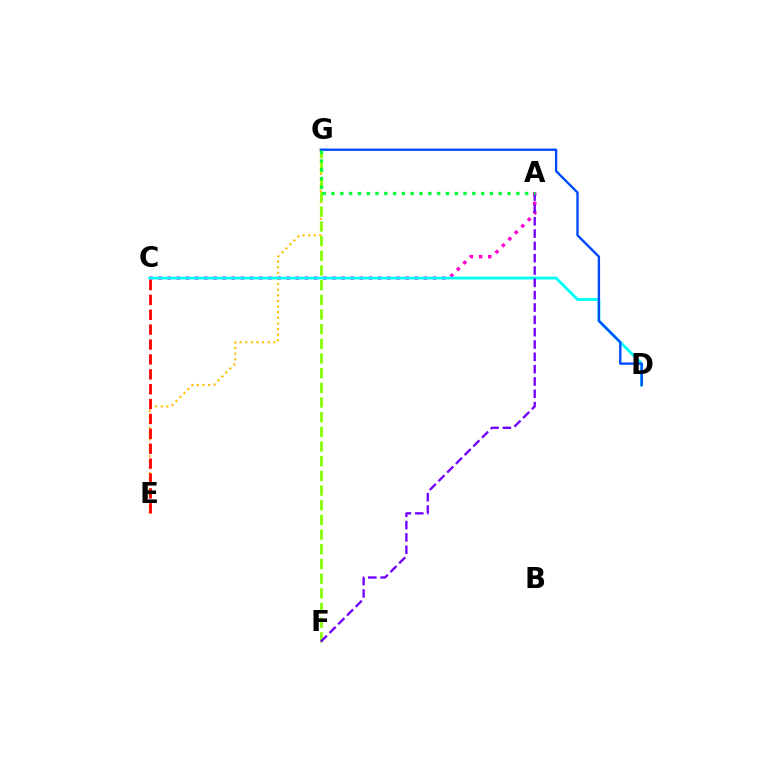{('A', 'C'): [{'color': '#ff00cf', 'line_style': 'dotted', 'thickness': 2.49}], ('E', 'G'): [{'color': '#ffbd00', 'line_style': 'dotted', 'thickness': 1.53}], ('F', 'G'): [{'color': '#84ff00', 'line_style': 'dashed', 'thickness': 1.99}], ('C', 'D'): [{'color': '#00fff6', 'line_style': 'solid', 'thickness': 2.03}], ('C', 'E'): [{'color': '#ff0000', 'line_style': 'dashed', 'thickness': 2.02}], ('D', 'G'): [{'color': '#004bff', 'line_style': 'solid', 'thickness': 1.7}], ('A', 'F'): [{'color': '#7200ff', 'line_style': 'dashed', 'thickness': 1.67}], ('A', 'G'): [{'color': '#00ff39', 'line_style': 'dotted', 'thickness': 2.39}]}